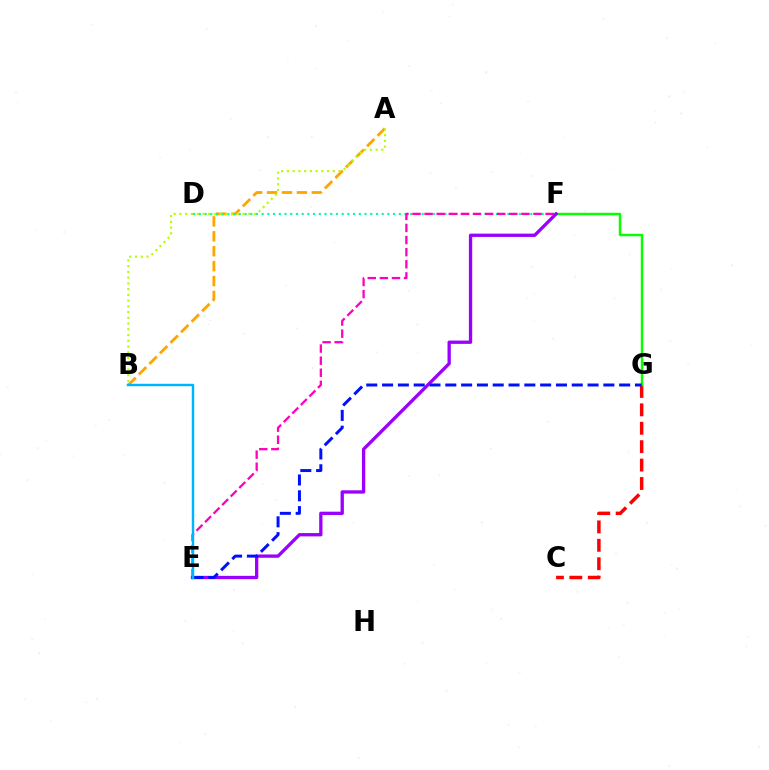{('C', 'G'): [{'color': '#ff0000', 'line_style': 'dashed', 'thickness': 2.5}], ('A', 'B'): [{'color': '#ffa500', 'line_style': 'dashed', 'thickness': 2.03}, {'color': '#b3ff00', 'line_style': 'dotted', 'thickness': 1.56}], ('D', 'F'): [{'color': '#00ff9d', 'line_style': 'dotted', 'thickness': 1.55}], ('E', 'F'): [{'color': '#ff00bd', 'line_style': 'dashed', 'thickness': 1.64}, {'color': '#9b00ff', 'line_style': 'solid', 'thickness': 2.38}], ('F', 'G'): [{'color': '#08ff00', 'line_style': 'solid', 'thickness': 1.77}], ('E', 'G'): [{'color': '#0010ff', 'line_style': 'dashed', 'thickness': 2.15}], ('B', 'E'): [{'color': '#00b5ff', 'line_style': 'solid', 'thickness': 1.77}]}